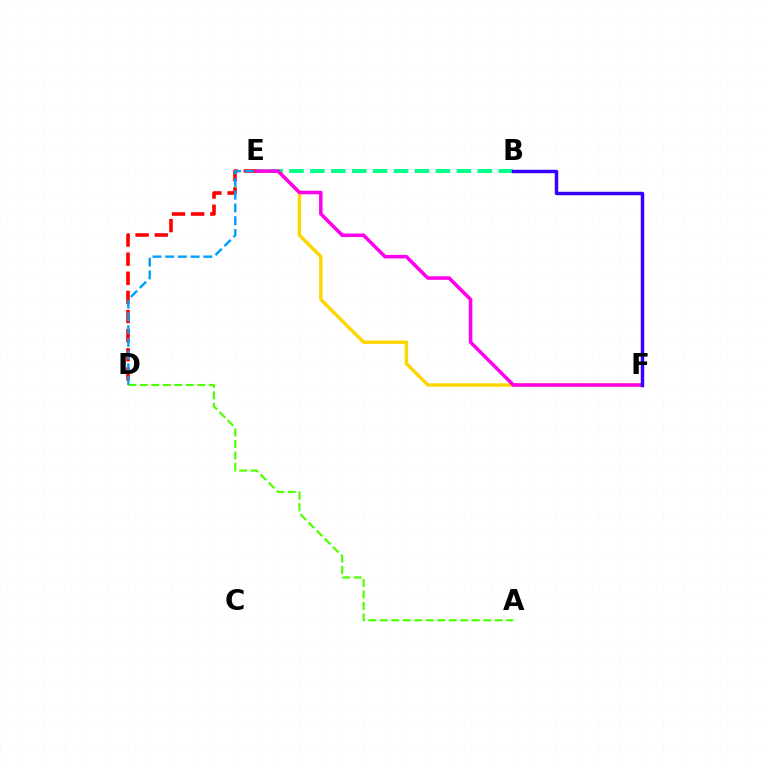{('E', 'F'): [{'color': '#ffd500', 'line_style': 'solid', 'thickness': 2.45}, {'color': '#ff00ed', 'line_style': 'solid', 'thickness': 2.55}], ('B', 'E'): [{'color': '#00ff86', 'line_style': 'dashed', 'thickness': 2.84}], ('D', 'E'): [{'color': '#ff0000', 'line_style': 'dashed', 'thickness': 2.6}, {'color': '#009eff', 'line_style': 'dashed', 'thickness': 1.73}], ('A', 'D'): [{'color': '#4fff00', 'line_style': 'dashed', 'thickness': 1.56}], ('B', 'F'): [{'color': '#3700ff', 'line_style': 'solid', 'thickness': 2.49}]}